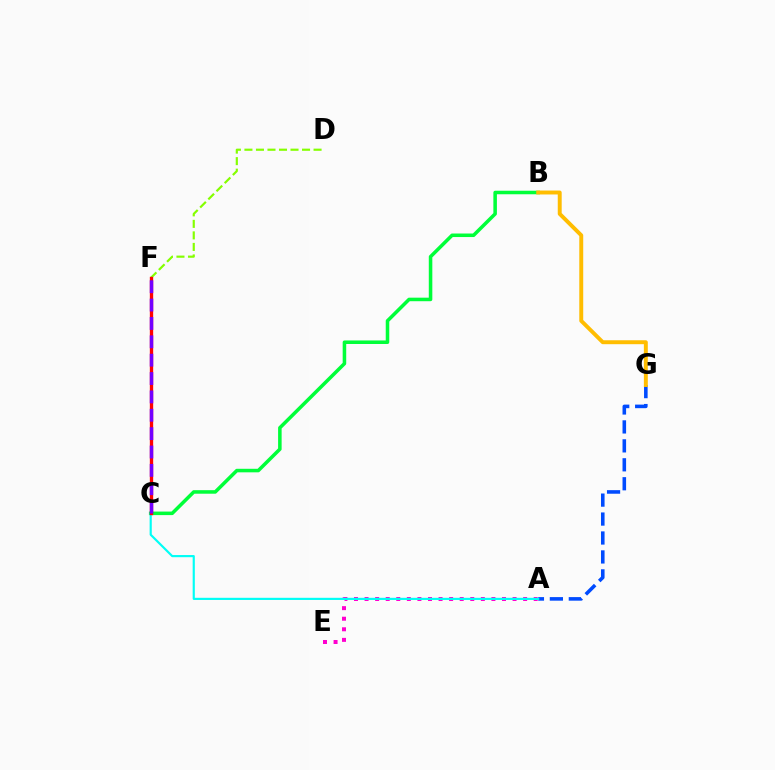{('B', 'C'): [{'color': '#00ff39', 'line_style': 'solid', 'thickness': 2.55}], ('A', 'G'): [{'color': '#004bff', 'line_style': 'dashed', 'thickness': 2.57}], ('A', 'E'): [{'color': '#ff00cf', 'line_style': 'dotted', 'thickness': 2.87}], ('B', 'G'): [{'color': '#ffbd00', 'line_style': 'solid', 'thickness': 2.83}], ('A', 'C'): [{'color': '#00fff6', 'line_style': 'solid', 'thickness': 1.55}], ('D', 'F'): [{'color': '#84ff00', 'line_style': 'dashed', 'thickness': 1.57}], ('C', 'F'): [{'color': '#ff0000', 'line_style': 'solid', 'thickness': 2.4}, {'color': '#7200ff', 'line_style': 'dashed', 'thickness': 2.49}]}